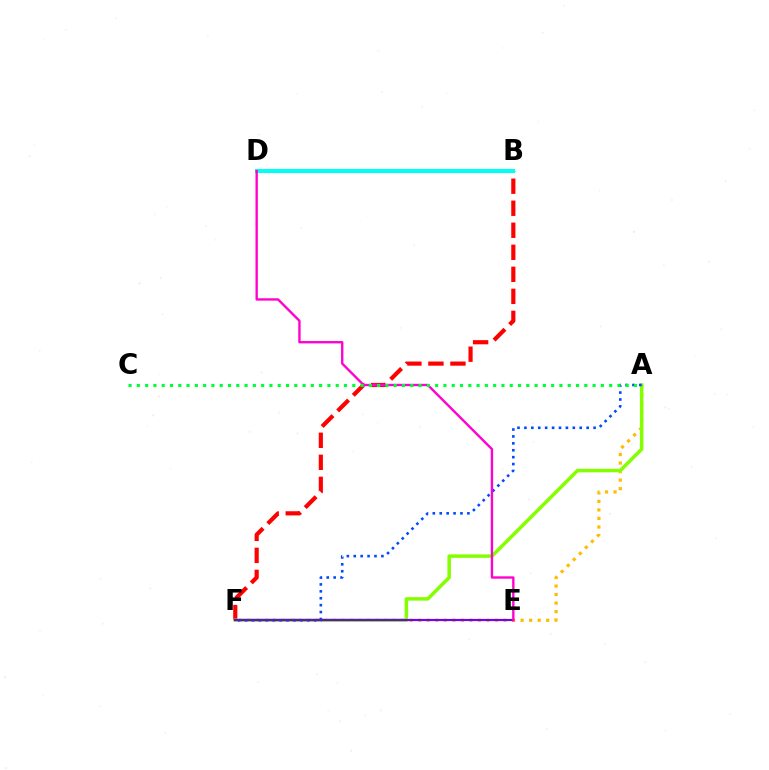{('B', 'F'): [{'color': '#ff0000', 'line_style': 'dashed', 'thickness': 2.99}], ('A', 'F'): [{'color': '#ffbd00', 'line_style': 'dotted', 'thickness': 2.32}, {'color': '#84ff00', 'line_style': 'solid', 'thickness': 2.52}, {'color': '#004bff', 'line_style': 'dotted', 'thickness': 1.88}], ('B', 'D'): [{'color': '#00fff6', 'line_style': 'solid', 'thickness': 2.93}], ('E', 'F'): [{'color': '#7200ff', 'line_style': 'solid', 'thickness': 1.56}], ('D', 'E'): [{'color': '#ff00cf', 'line_style': 'solid', 'thickness': 1.7}], ('A', 'C'): [{'color': '#00ff39', 'line_style': 'dotted', 'thickness': 2.25}]}